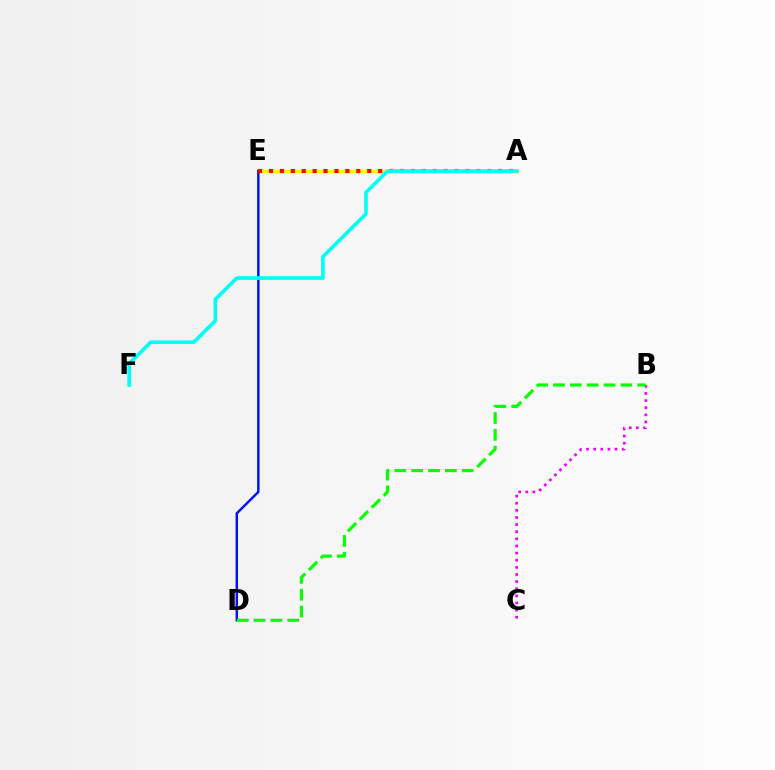{('A', 'E'): [{'color': '#fcf500', 'line_style': 'solid', 'thickness': 2.5}, {'color': '#ff0000', 'line_style': 'dotted', 'thickness': 2.97}], ('D', 'E'): [{'color': '#0010ff', 'line_style': 'solid', 'thickness': 1.76}], ('B', 'C'): [{'color': '#ee00ff', 'line_style': 'dotted', 'thickness': 1.94}], ('B', 'D'): [{'color': '#08ff00', 'line_style': 'dashed', 'thickness': 2.29}], ('A', 'F'): [{'color': '#00fff6', 'line_style': 'solid', 'thickness': 2.62}]}